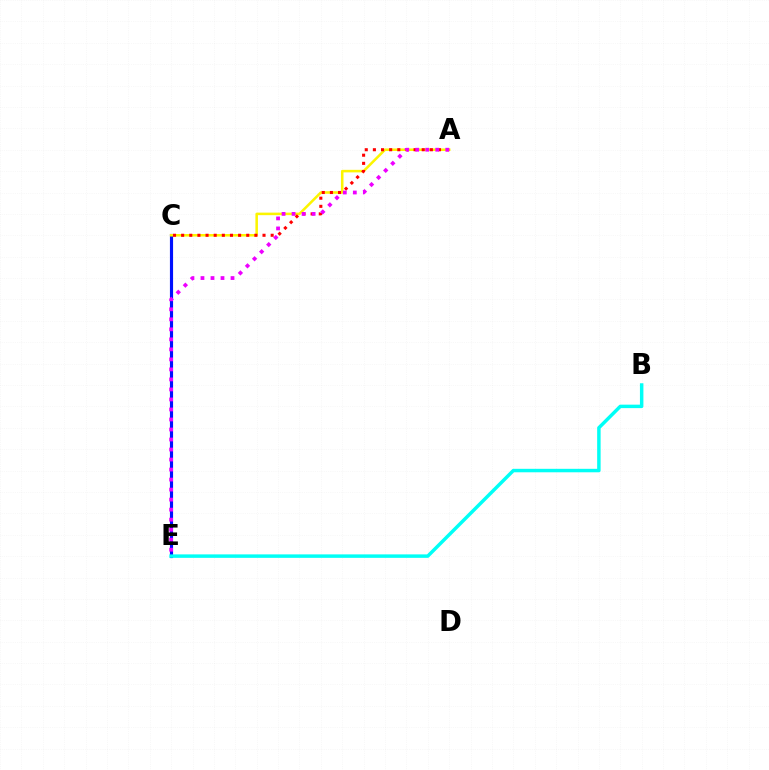{('C', 'E'): [{'color': '#08ff00', 'line_style': 'dotted', 'thickness': 1.8}, {'color': '#0010ff', 'line_style': 'solid', 'thickness': 2.26}], ('A', 'C'): [{'color': '#fcf500', 'line_style': 'solid', 'thickness': 1.83}, {'color': '#ff0000', 'line_style': 'dotted', 'thickness': 2.21}], ('A', 'E'): [{'color': '#ee00ff', 'line_style': 'dotted', 'thickness': 2.72}], ('B', 'E'): [{'color': '#00fff6', 'line_style': 'solid', 'thickness': 2.5}]}